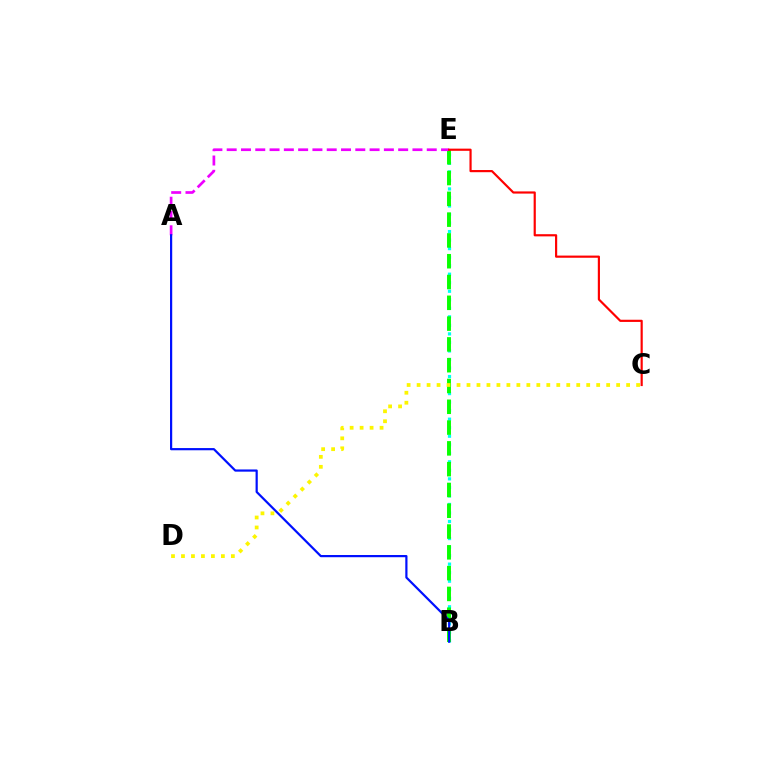{('B', 'E'): [{'color': '#00fff6', 'line_style': 'dotted', 'thickness': 2.32}, {'color': '#08ff00', 'line_style': 'dashed', 'thickness': 2.82}], ('A', 'E'): [{'color': '#ee00ff', 'line_style': 'dashed', 'thickness': 1.94}], ('A', 'B'): [{'color': '#0010ff', 'line_style': 'solid', 'thickness': 1.59}], ('C', 'E'): [{'color': '#ff0000', 'line_style': 'solid', 'thickness': 1.57}], ('C', 'D'): [{'color': '#fcf500', 'line_style': 'dotted', 'thickness': 2.71}]}